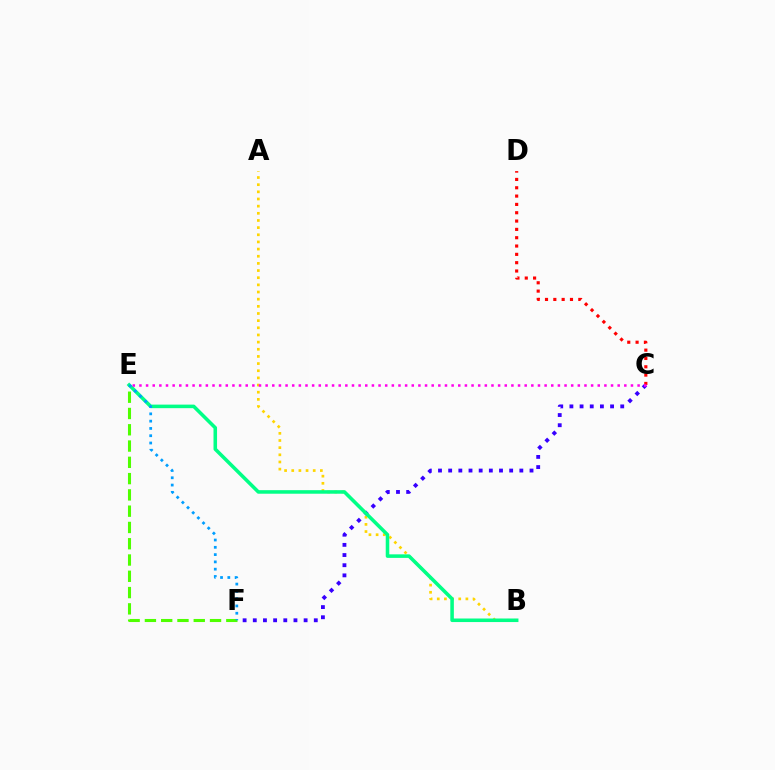{('E', 'F'): [{'color': '#4fff00', 'line_style': 'dashed', 'thickness': 2.21}, {'color': '#009eff', 'line_style': 'dotted', 'thickness': 1.98}], ('C', 'F'): [{'color': '#3700ff', 'line_style': 'dotted', 'thickness': 2.76}], ('C', 'D'): [{'color': '#ff0000', 'line_style': 'dotted', 'thickness': 2.26}], ('A', 'B'): [{'color': '#ffd500', 'line_style': 'dotted', 'thickness': 1.94}], ('B', 'E'): [{'color': '#00ff86', 'line_style': 'solid', 'thickness': 2.56}], ('C', 'E'): [{'color': '#ff00ed', 'line_style': 'dotted', 'thickness': 1.8}]}